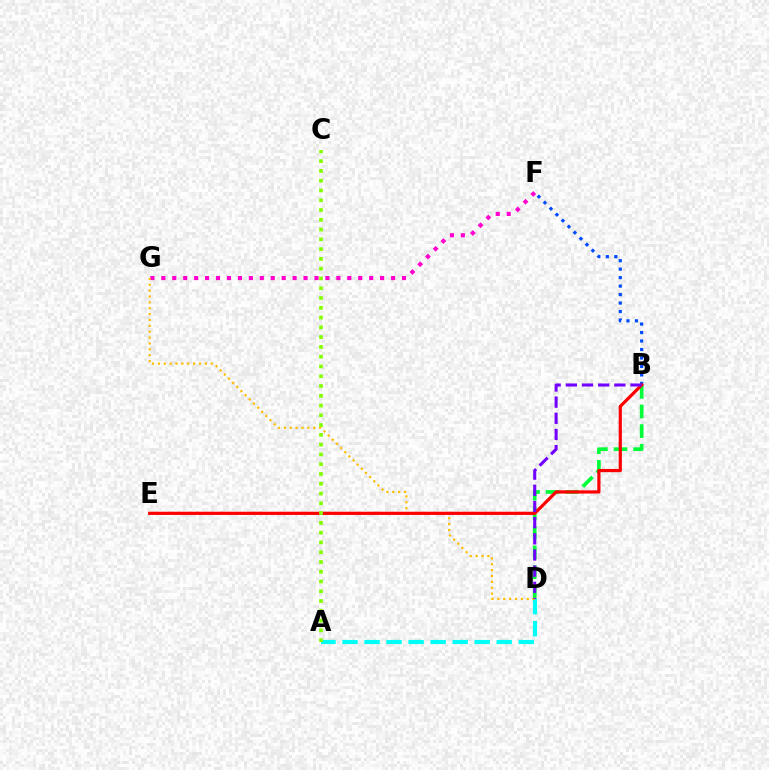{('A', 'D'): [{'color': '#00fff6', 'line_style': 'dashed', 'thickness': 2.99}], ('F', 'G'): [{'color': '#ff00cf', 'line_style': 'dotted', 'thickness': 2.97}], ('B', 'D'): [{'color': '#00ff39', 'line_style': 'dashed', 'thickness': 2.67}, {'color': '#7200ff', 'line_style': 'dashed', 'thickness': 2.2}], ('B', 'F'): [{'color': '#004bff', 'line_style': 'dotted', 'thickness': 2.3}], ('D', 'G'): [{'color': '#ffbd00', 'line_style': 'dotted', 'thickness': 1.59}], ('B', 'E'): [{'color': '#ff0000', 'line_style': 'solid', 'thickness': 2.31}], ('A', 'C'): [{'color': '#84ff00', 'line_style': 'dotted', 'thickness': 2.66}]}